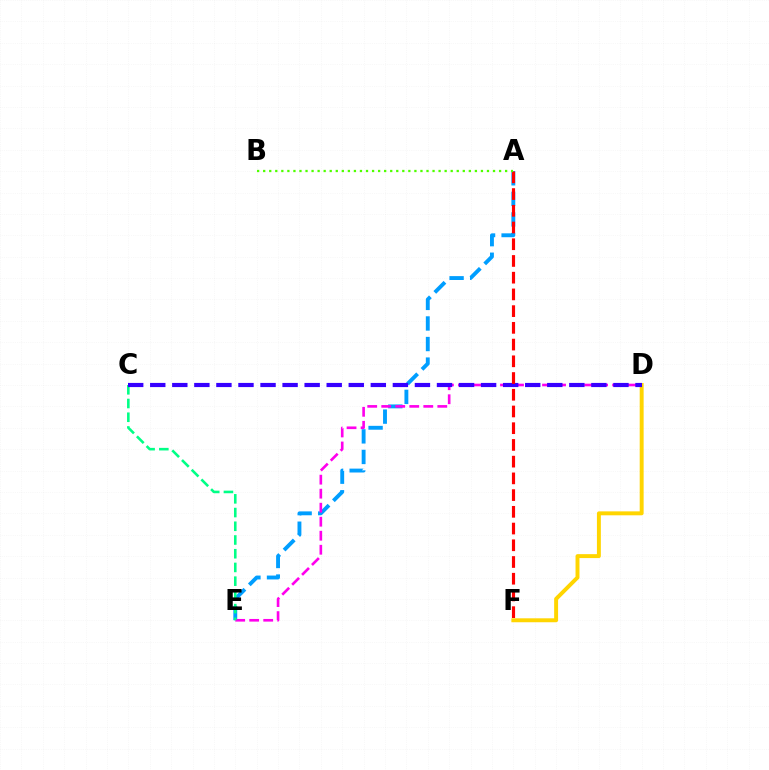{('A', 'E'): [{'color': '#009eff', 'line_style': 'dashed', 'thickness': 2.79}], ('D', 'E'): [{'color': '#ff00ed', 'line_style': 'dashed', 'thickness': 1.9}], ('D', 'F'): [{'color': '#ffd500', 'line_style': 'solid', 'thickness': 2.83}], ('C', 'E'): [{'color': '#00ff86', 'line_style': 'dashed', 'thickness': 1.86}], ('C', 'D'): [{'color': '#3700ff', 'line_style': 'dashed', 'thickness': 3.0}], ('A', 'F'): [{'color': '#ff0000', 'line_style': 'dashed', 'thickness': 2.27}], ('A', 'B'): [{'color': '#4fff00', 'line_style': 'dotted', 'thickness': 1.64}]}